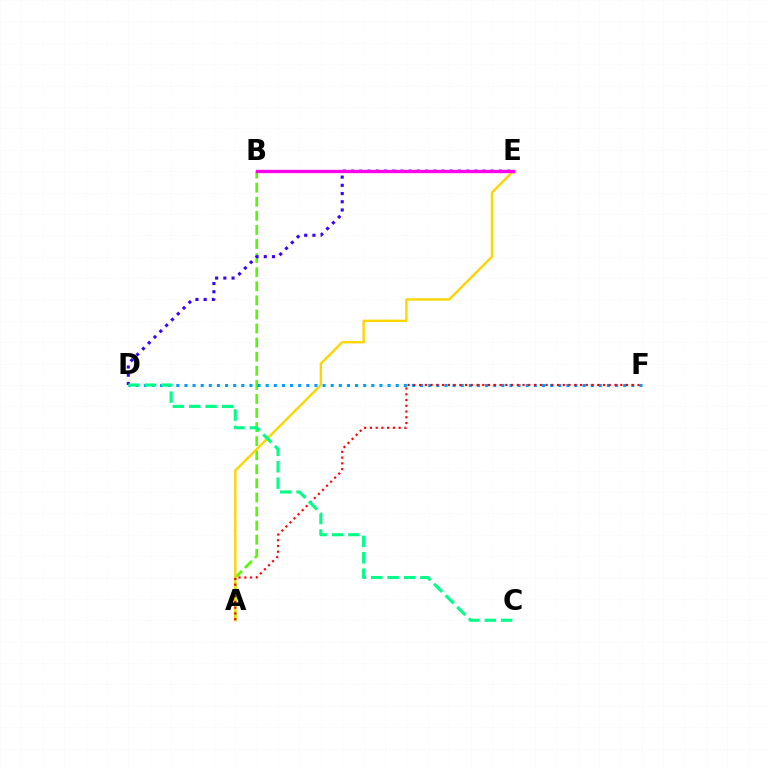{('A', 'B'): [{'color': '#4fff00', 'line_style': 'dashed', 'thickness': 1.91}], ('D', 'F'): [{'color': '#009eff', 'line_style': 'dotted', 'thickness': 2.21}], ('D', 'E'): [{'color': '#3700ff', 'line_style': 'dotted', 'thickness': 2.23}], ('A', 'E'): [{'color': '#ffd500', 'line_style': 'solid', 'thickness': 1.72}], ('B', 'E'): [{'color': '#ff00ed', 'line_style': 'solid', 'thickness': 2.4}], ('A', 'F'): [{'color': '#ff0000', 'line_style': 'dotted', 'thickness': 1.56}], ('C', 'D'): [{'color': '#00ff86', 'line_style': 'dashed', 'thickness': 2.23}]}